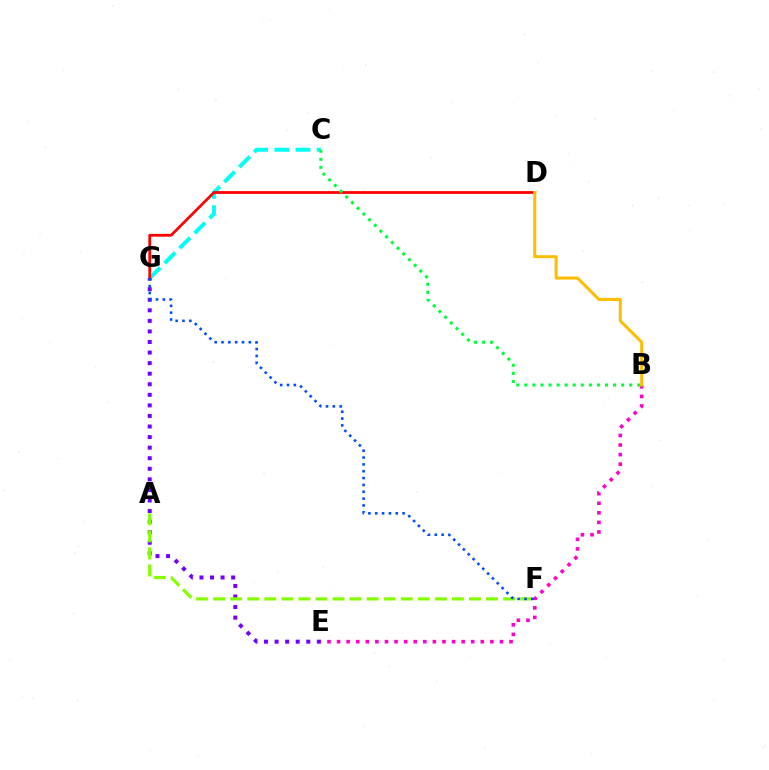{('B', 'E'): [{'color': '#ff00cf', 'line_style': 'dotted', 'thickness': 2.6}], ('C', 'G'): [{'color': '#00fff6', 'line_style': 'dashed', 'thickness': 2.87}], ('D', 'G'): [{'color': '#ff0000', 'line_style': 'solid', 'thickness': 1.99}], ('B', 'C'): [{'color': '#00ff39', 'line_style': 'dotted', 'thickness': 2.19}], ('E', 'G'): [{'color': '#7200ff', 'line_style': 'dotted', 'thickness': 2.87}], ('A', 'F'): [{'color': '#84ff00', 'line_style': 'dashed', 'thickness': 2.32}], ('F', 'G'): [{'color': '#004bff', 'line_style': 'dotted', 'thickness': 1.86}], ('B', 'D'): [{'color': '#ffbd00', 'line_style': 'solid', 'thickness': 2.16}]}